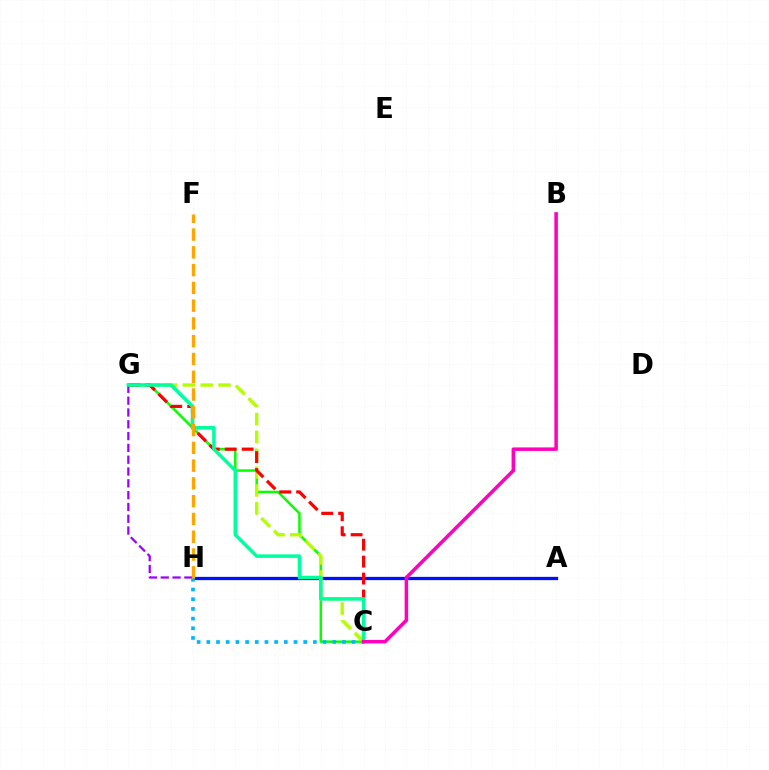{('A', 'H'): [{'color': '#0010ff', 'line_style': 'solid', 'thickness': 2.36}], ('C', 'G'): [{'color': '#08ff00', 'line_style': 'solid', 'thickness': 1.8}, {'color': '#b3ff00', 'line_style': 'dashed', 'thickness': 2.43}, {'color': '#ff0000', 'line_style': 'dashed', 'thickness': 2.3}, {'color': '#00ff9d', 'line_style': 'solid', 'thickness': 2.53}], ('G', 'H'): [{'color': '#9b00ff', 'line_style': 'dashed', 'thickness': 1.6}], ('C', 'H'): [{'color': '#00b5ff', 'line_style': 'dotted', 'thickness': 2.63}], ('F', 'H'): [{'color': '#ffa500', 'line_style': 'dashed', 'thickness': 2.41}], ('B', 'C'): [{'color': '#ff00bd', 'line_style': 'solid', 'thickness': 2.53}]}